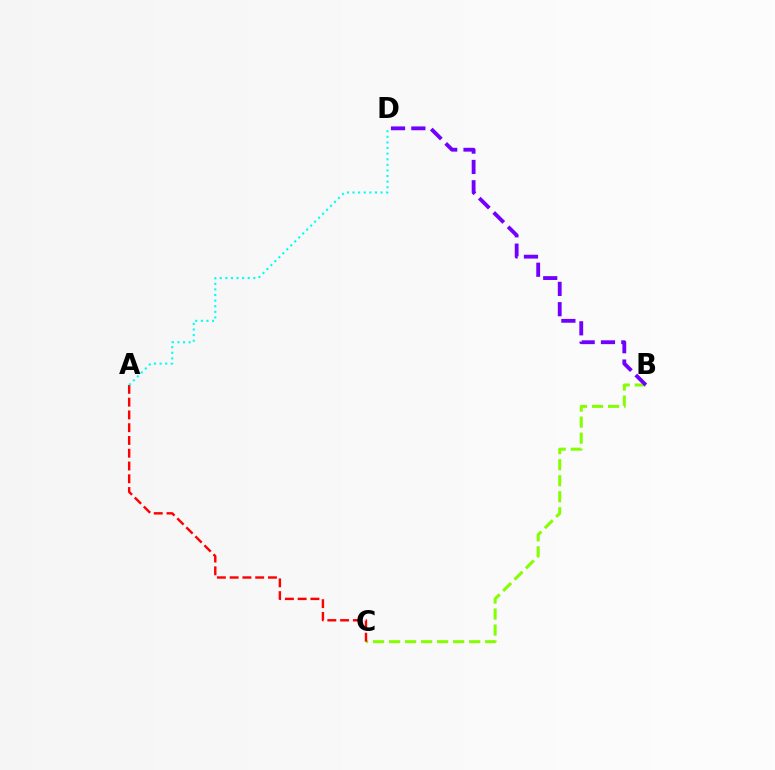{('B', 'C'): [{'color': '#84ff00', 'line_style': 'dashed', 'thickness': 2.18}], ('B', 'D'): [{'color': '#7200ff', 'line_style': 'dashed', 'thickness': 2.76}], ('A', 'C'): [{'color': '#ff0000', 'line_style': 'dashed', 'thickness': 1.73}], ('A', 'D'): [{'color': '#00fff6', 'line_style': 'dotted', 'thickness': 1.52}]}